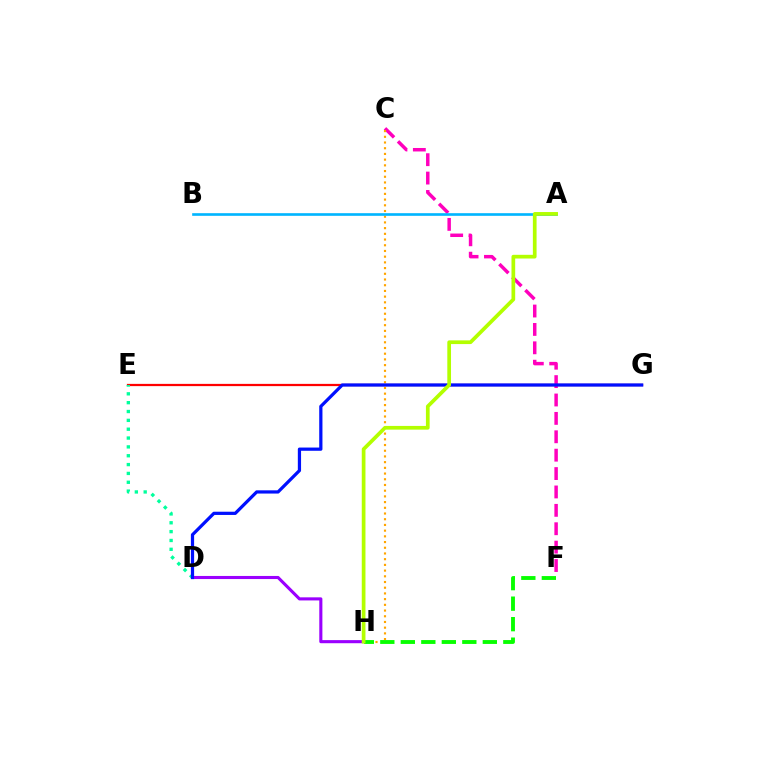{('E', 'G'): [{'color': '#ff0000', 'line_style': 'solid', 'thickness': 1.61}], ('C', 'F'): [{'color': '#ff00bd', 'line_style': 'dashed', 'thickness': 2.5}], ('D', 'E'): [{'color': '#00ff9d', 'line_style': 'dotted', 'thickness': 2.4}], ('C', 'H'): [{'color': '#ffa500', 'line_style': 'dotted', 'thickness': 1.55}], ('D', 'H'): [{'color': '#9b00ff', 'line_style': 'solid', 'thickness': 2.23}], ('A', 'B'): [{'color': '#00b5ff', 'line_style': 'solid', 'thickness': 1.9}], ('D', 'G'): [{'color': '#0010ff', 'line_style': 'solid', 'thickness': 2.33}], ('F', 'H'): [{'color': '#08ff00', 'line_style': 'dashed', 'thickness': 2.79}], ('A', 'H'): [{'color': '#b3ff00', 'line_style': 'solid', 'thickness': 2.67}]}